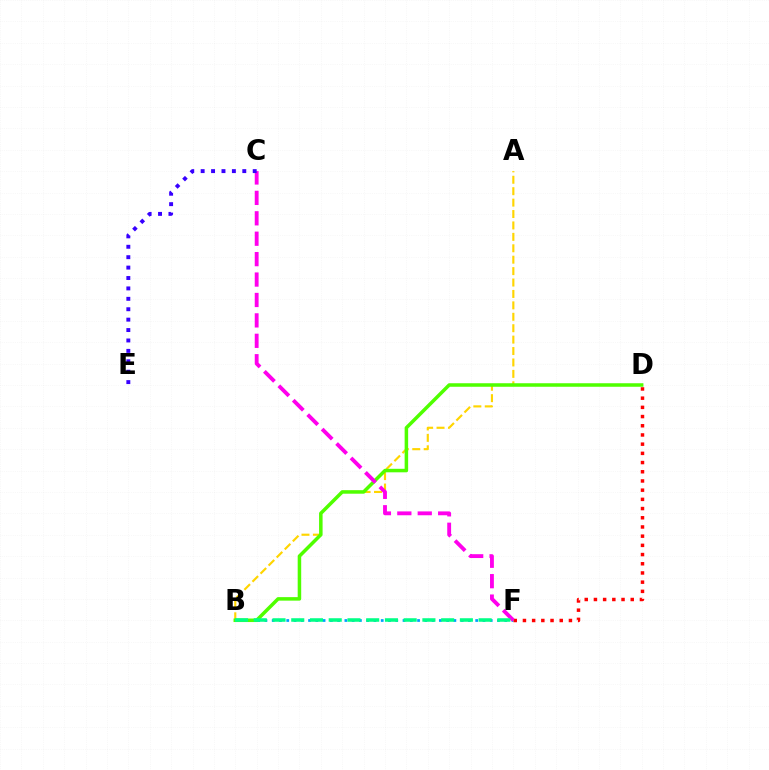{('A', 'B'): [{'color': '#ffd500', 'line_style': 'dashed', 'thickness': 1.55}], ('B', 'F'): [{'color': '#009eff', 'line_style': 'dotted', 'thickness': 1.97}, {'color': '#00ff86', 'line_style': 'dashed', 'thickness': 2.55}], ('B', 'D'): [{'color': '#4fff00', 'line_style': 'solid', 'thickness': 2.53}], ('D', 'F'): [{'color': '#ff0000', 'line_style': 'dotted', 'thickness': 2.5}], ('C', 'F'): [{'color': '#ff00ed', 'line_style': 'dashed', 'thickness': 2.77}], ('C', 'E'): [{'color': '#3700ff', 'line_style': 'dotted', 'thickness': 2.83}]}